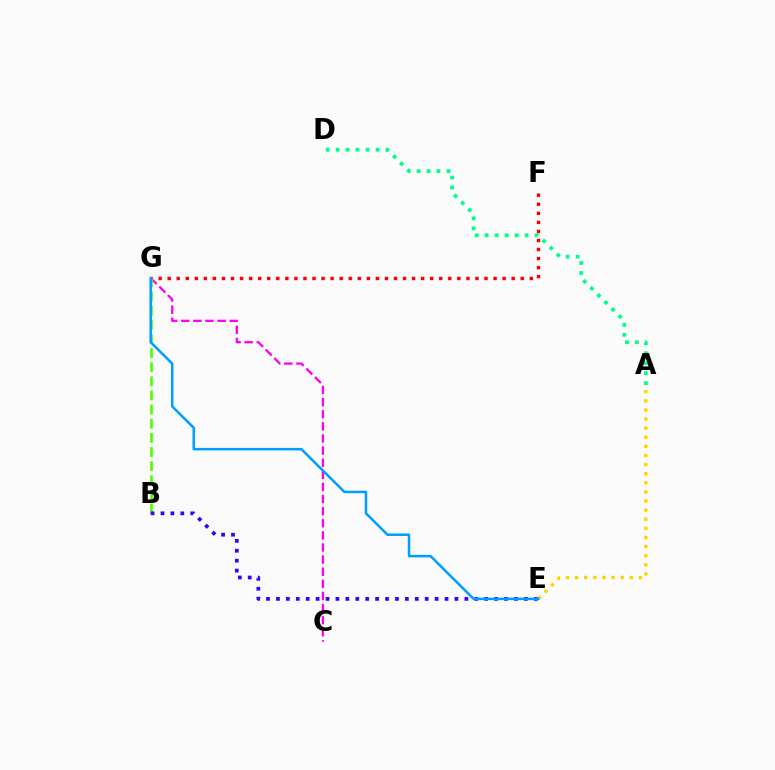{('C', 'G'): [{'color': '#ff00ed', 'line_style': 'dashed', 'thickness': 1.65}], ('F', 'G'): [{'color': '#ff0000', 'line_style': 'dotted', 'thickness': 2.46}], ('B', 'G'): [{'color': '#4fff00', 'line_style': 'dashed', 'thickness': 1.92}], ('A', 'E'): [{'color': '#ffd500', 'line_style': 'dotted', 'thickness': 2.47}], ('B', 'E'): [{'color': '#3700ff', 'line_style': 'dotted', 'thickness': 2.69}], ('A', 'D'): [{'color': '#00ff86', 'line_style': 'dotted', 'thickness': 2.71}], ('E', 'G'): [{'color': '#009eff', 'line_style': 'solid', 'thickness': 1.82}]}